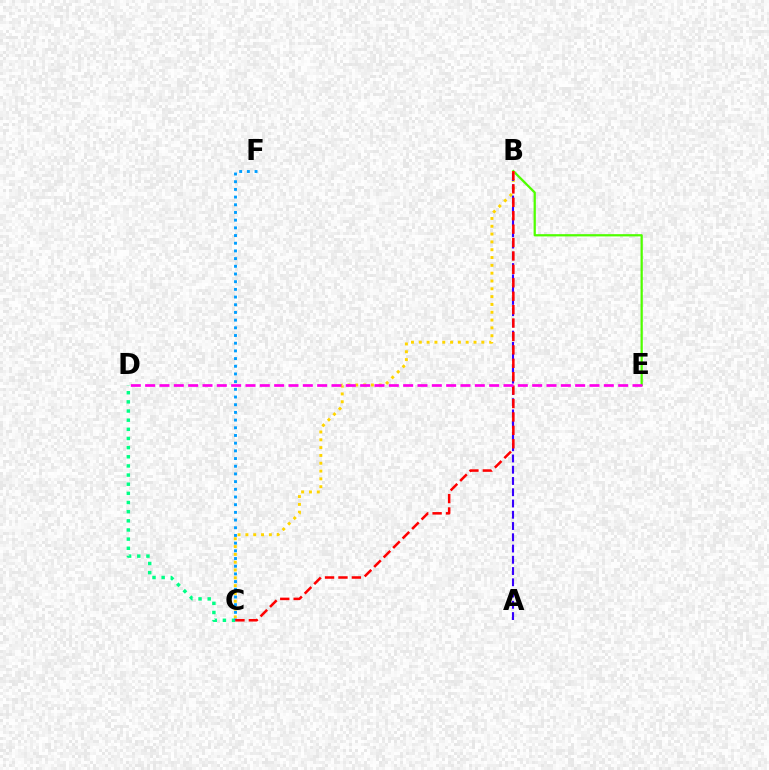{('B', 'E'): [{'color': '#4fff00', 'line_style': 'solid', 'thickness': 1.62}], ('B', 'C'): [{'color': '#ffd500', 'line_style': 'dotted', 'thickness': 2.12}, {'color': '#ff0000', 'line_style': 'dashed', 'thickness': 1.82}], ('C', 'D'): [{'color': '#00ff86', 'line_style': 'dotted', 'thickness': 2.49}], ('A', 'B'): [{'color': '#3700ff', 'line_style': 'dashed', 'thickness': 1.53}], ('C', 'F'): [{'color': '#009eff', 'line_style': 'dotted', 'thickness': 2.09}], ('D', 'E'): [{'color': '#ff00ed', 'line_style': 'dashed', 'thickness': 1.95}]}